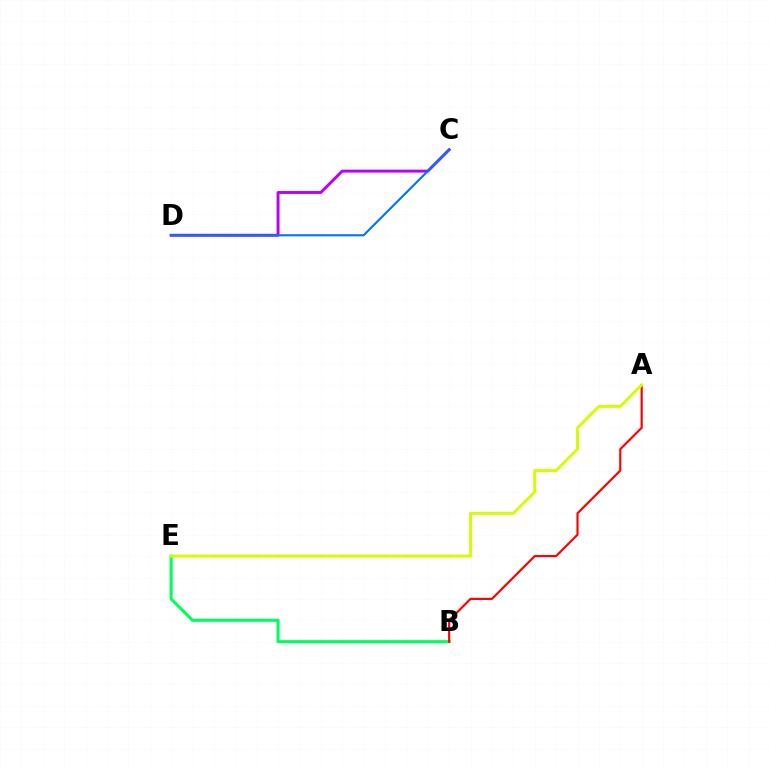{('C', 'D'): [{'color': '#b900ff', 'line_style': 'solid', 'thickness': 2.11}, {'color': '#0074ff', 'line_style': 'solid', 'thickness': 1.53}], ('B', 'E'): [{'color': '#00ff5c', 'line_style': 'solid', 'thickness': 2.22}], ('A', 'B'): [{'color': '#ff0000', 'line_style': 'solid', 'thickness': 1.56}], ('A', 'E'): [{'color': '#d1ff00', 'line_style': 'solid', 'thickness': 2.12}]}